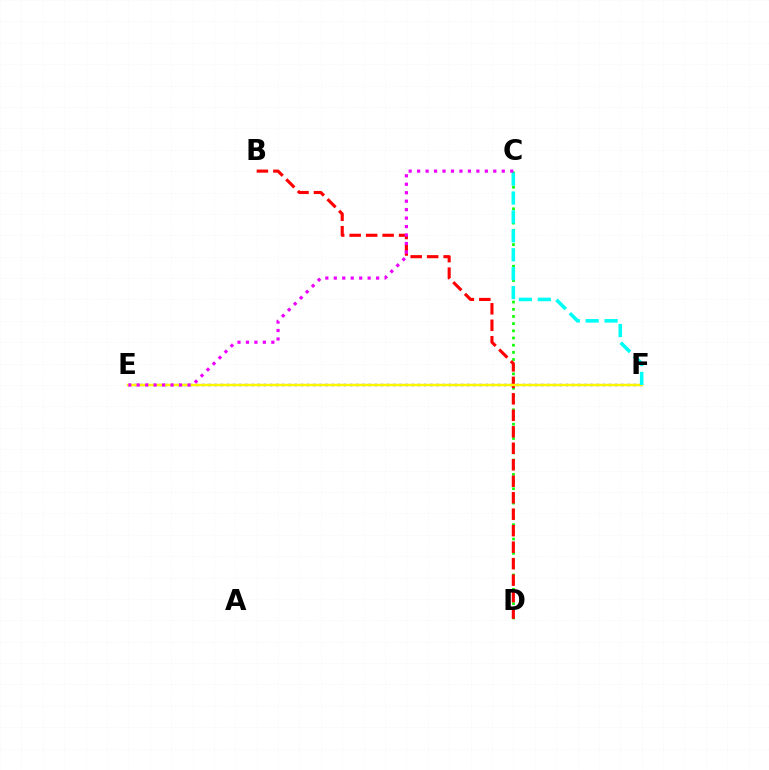{('C', 'D'): [{'color': '#08ff00', 'line_style': 'dotted', 'thickness': 1.95}], ('E', 'F'): [{'color': '#0010ff', 'line_style': 'dotted', 'thickness': 1.67}, {'color': '#fcf500', 'line_style': 'solid', 'thickness': 1.78}], ('B', 'D'): [{'color': '#ff0000', 'line_style': 'dashed', 'thickness': 2.24}], ('C', 'F'): [{'color': '#00fff6', 'line_style': 'dashed', 'thickness': 2.57}], ('C', 'E'): [{'color': '#ee00ff', 'line_style': 'dotted', 'thickness': 2.3}]}